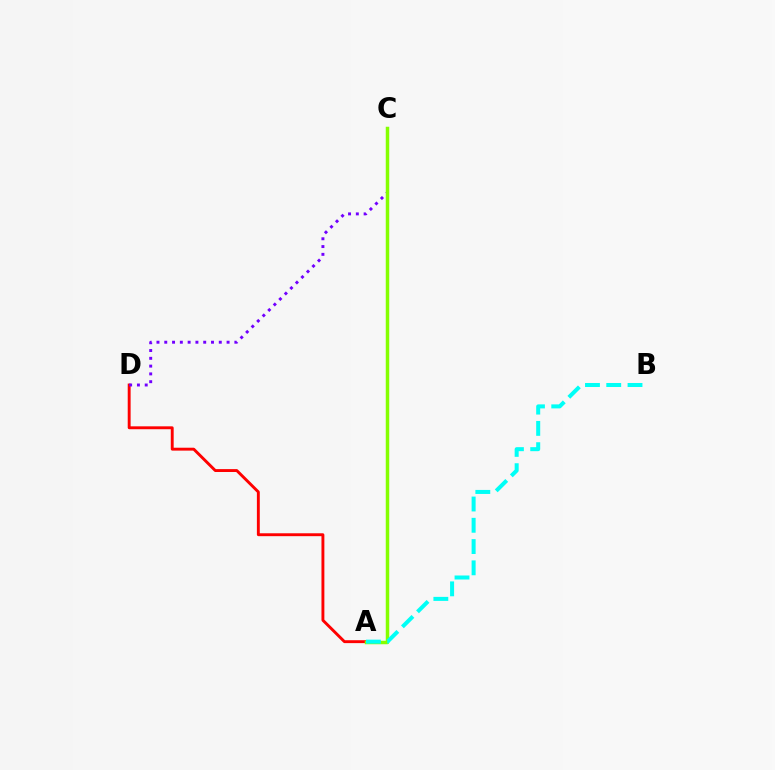{('A', 'D'): [{'color': '#ff0000', 'line_style': 'solid', 'thickness': 2.09}], ('C', 'D'): [{'color': '#7200ff', 'line_style': 'dotted', 'thickness': 2.12}], ('A', 'C'): [{'color': '#84ff00', 'line_style': 'solid', 'thickness': 2.5}], ('A', 'B'): [{'color': '#00fff6', 'line_style': 'dashed', 'thickness': 2.89}]}